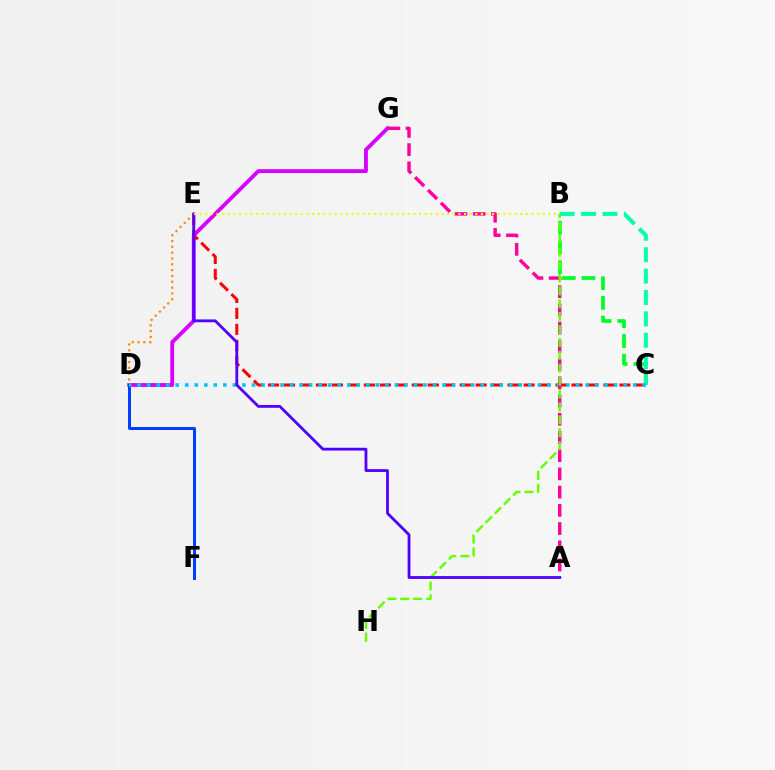{('D', 'E'): [{'color': '#ff8800', 'line_style': 'dotted', 'thickness': 1.58}], ('D', 'G'): [{'color': '#d600ff', 'line_style': 'solid', 'thickness': 2.77}], ('D', 'F'): [{'color': '#003fff', 'line_style': 'solid', 'thickness': 2.16}], ('C', 'E'): [{'color': '#ff0000', 'line_style': 'dashed', 'thickness': 2.17}], ('B', 'C'): [{'color': '#00ff27', 'line_style': 'dashed', 'thickness': 2.68}, {'color': '#00ffaf', 'line_style': 'dashed', 'thickness': 2.9}], ('C', 'D'): [{'color': '#00c7ff', 'line_style': 'dotted', 'thickness': 2.59}], ('A', 'G'): [{'color': '#ff00a0', 'line_style': 'dashed', 'thickness': 2.48}], ('B', 'H'): [{'color': '#66ff00', 'line_style': 'dashed', 'thickness': 1.75}], ('A', 'E'): [{'color': '#4f00ff', 'line_style': 'solid', 'thickness': 2.02}], ('B', 'E'): [{'color': '#eeff00', 'line_style': 'dotted', 'thickness': 1.53}]}